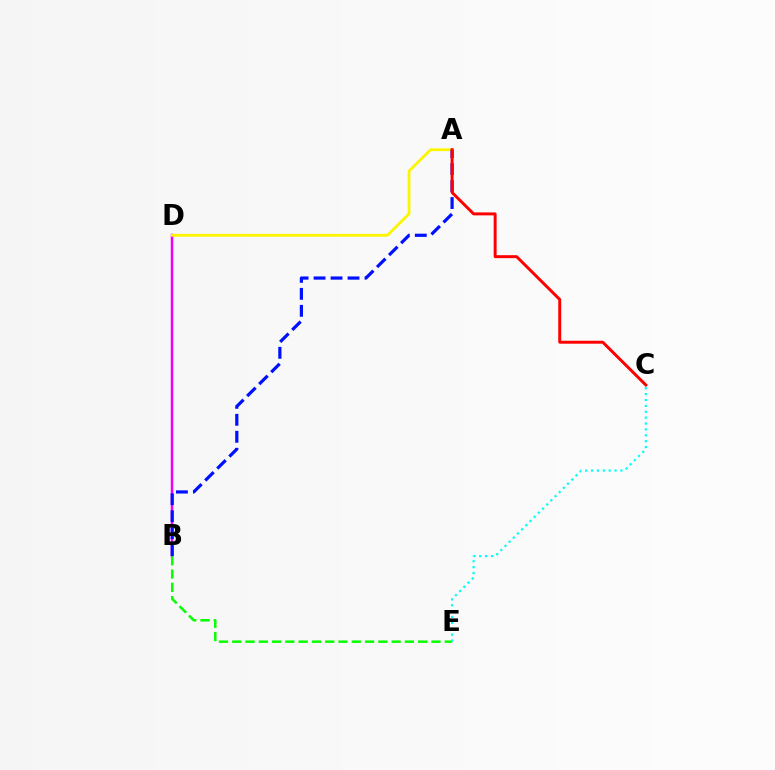{('B', 'D'): [{'color': '#ee00ff', 'line_style': 'solid', 'thickness': 1.79}], ('B', 'E'): [{'color': '#08ff00', 'line_style': 'dashed', 'thickness': 1.8}], ('A', 'D'): [{'color': '#fcf500', 'line_style': 'solid', 'thickness': 2.0}], ('C', 'E'): [{'color': '#00fff6', 'line_style': 'dotted', 'thickness': 1.6}], ('A', 'B'): [{'color': '#0010ff', 'line_style': 'dashed', 'thickness': 2.31}], ('A', 'C'): [{'color': '#ff0000', 'line_style': 'solid', 'thickness': 2.13}]}